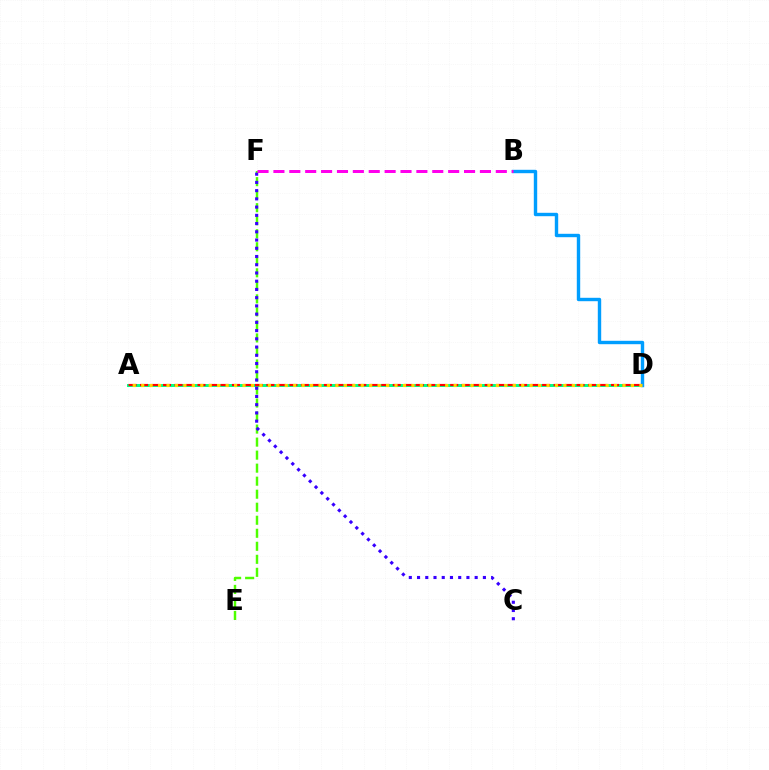{('A', 'D'): [{'color': '#00ff86', 'line_style': 'solid', 'thickness': 2.14}, {'color': '#ff0000', 'line_style': 'dashed', 'thickness': 1.56}, {'color': '#ffd500', 'line_style': 'dotted', 'thickness': 2.29}], ('E', 'F'): [{'color': '#4fff00', 'line_style': 'dashed', 'thickness': 1.77}], ('B', 'D'): [{'color': '#009eff', 'line_style': 'solid', 'thickness': 2.45}], ('C', 'F'): [{'color': '#3700ff', 'line_style': 'dotted', 'thickness': 2.24}], ('B', 'F'): [{'color': '#ff00ed', 'line_style': 'dashed', 'thickness': 2.16}]}